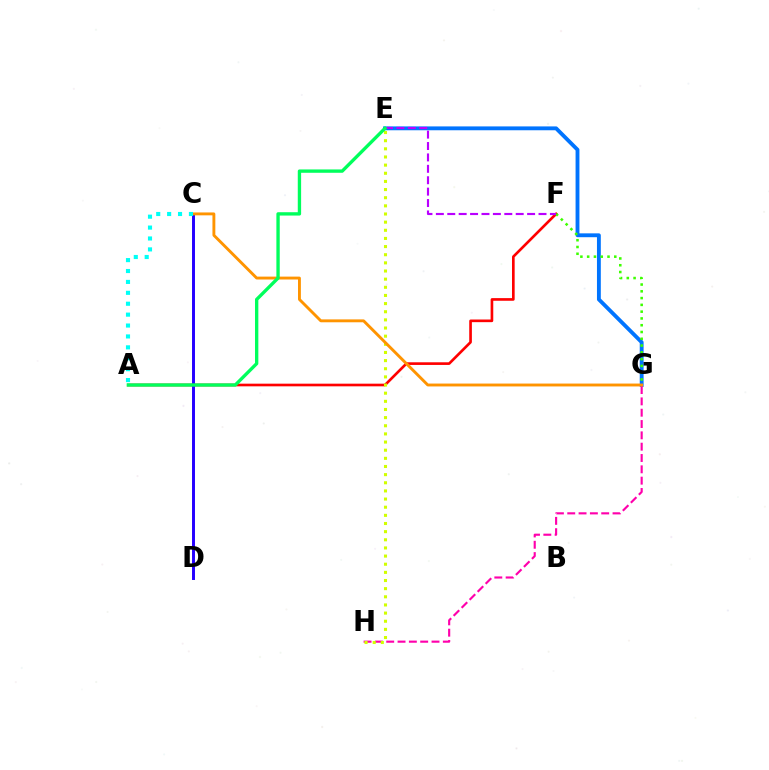{('A', 'F'): [{'color': '#ff0000', 'line_style': 'solid', 'thickness': 1.91}], ('E', 'G'): [{'color': '#0074ff', 'line_style': 'solid', 'thickness': 2.78}], ('G', 'H'): [{'color': '#ff00ac', 'line_style': 'dashed', 'thickness': 1.54}], ('F', 'G'): [{'color': '#3dff00', 'line_style': 'dotted', 'thickness': 1.84}], ('C', 'D'): [{'color': '#2500ff', 'line_style': 'solid', 'thickness': 2.13}], ('E', 'H'): [{'color': '#d1ff00', 'line_style': 'dotted', 'thickness': 2.21}], ('E', 'F'): [{'color': '#b900ff', 'line_style': 'dashed', 'thickness': 1.55}], ('C', 'G'): [{'color': '#ff9400', 'line_style': 'solid', 'thickness': 2.08}], ('A', 'E'): [{'color': '#00ff5c', 'line_style': 'solid', 'thickness': 2.41}], ('A', 'C'): [{'color': '#00fff6', 'line_style': 'dotted', 'thickness': 2.96}]}